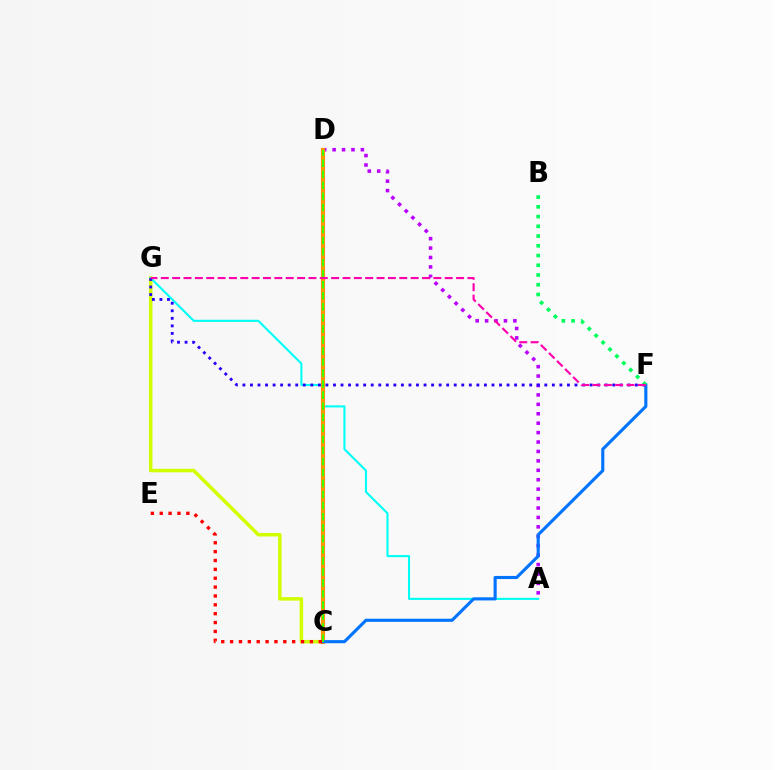{('A', 'D'): [{'color': '#b900ff', 'line_style': 'dotted', 'thickness': 2.56}], ('C', 'G'): [{'color': '#d1ff00', 'line_style': 'solid', 'thickness': 2.51}], ('A', 'G'): [{'color': '#00fff6', 'line_style': 'solid', 'thickness': 1.51}], ('C', 'D'): [{'color': '#ff9400', 'line_style': 'solid', 'thickness': 2.98}, {'color': '#3dff00', 'line_style': 'dashed', 'thickness': 1.5}], ('C', 'F'): [{'color': '#0074ff', 'line_style': 'solid', 'thickness': 2.24}], ('C', 'E'): [{'color': '#ff0000', 'line_style': 'dotted', 'thickness': 2.41}], ('F', 'G'): [{'color': '#2500ff', 'line_style': 'dotted', 'thickness': 2.05}, {'color': '#ff00ac', 'line_style': 'dashed', 'thickness': 1.54}], ('B', 'F'): [{'color': '#00ff5c', 'line_style': 'dotted', 'thickness': 2.65}]}